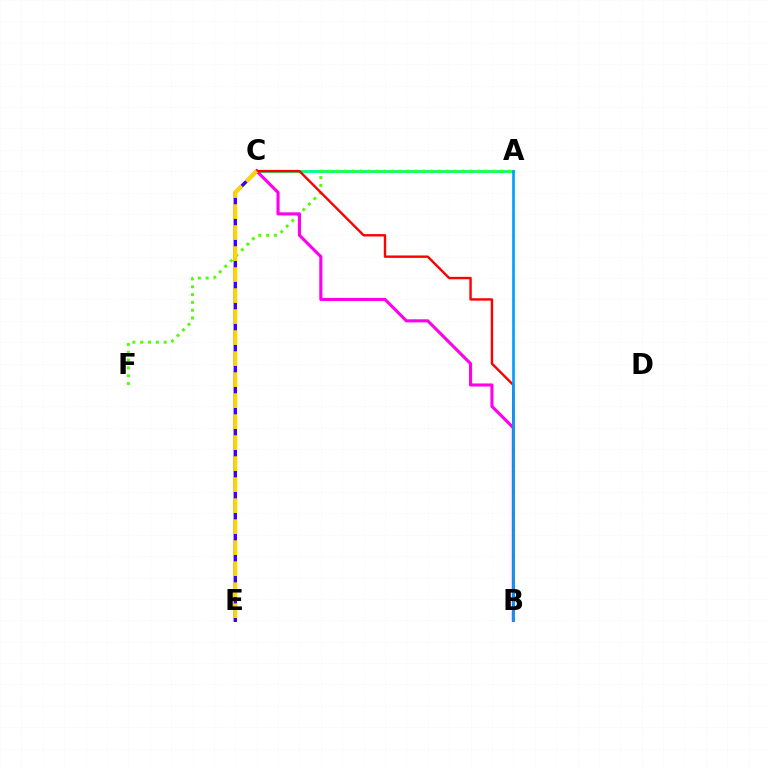{('A', 'C'): [{'color': '#00ff86', 'line_style': 'solid', 'thickness': 2.06}], ('A', 'F'): [{'color': '#4fff00', 'line_style': 'dotted', 'thickness': 2.12}], ('C', 'E'): [{'color': '#3700ff', 'line_style': 'solid', 'thickness': 2.43}, {'color': '#ffd500', 'line_style': 'dashed', 'thickness': 2.85}], ('B', 'C'): [{'color': '#ff00ed', 'line_style': 'solid', 'thickness': 2.23}, {'color': '#ff0000', 'line_style': 'solid', 'thickness': 1.73}], ('A', 'B'): [{'color': '#009eff', 'line_style': 'solid', 'thickness': 1.92}]}